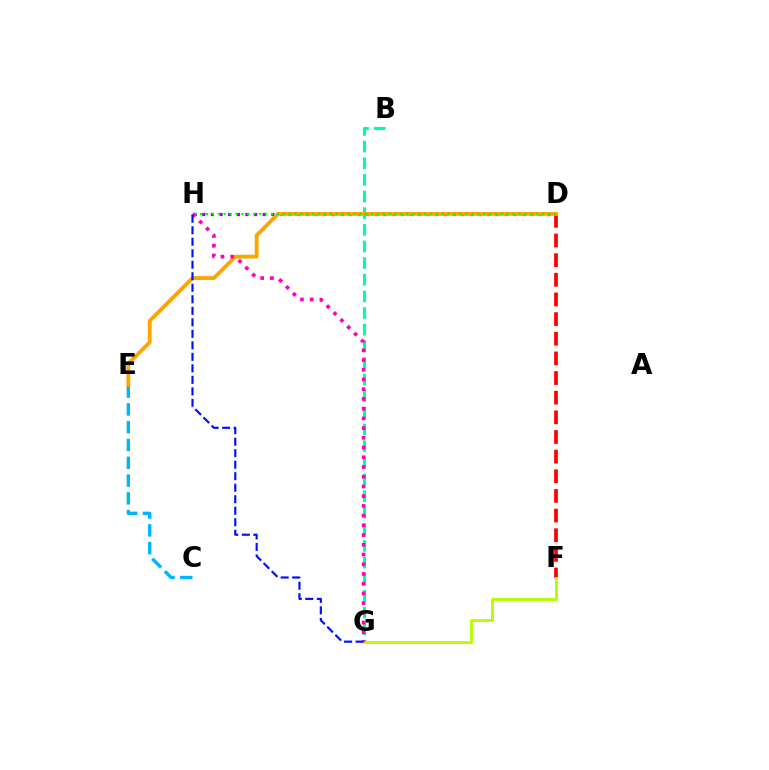{('D', 'H'): [{'color': '#9b00ff', 'line_style': 'dotted', 'thickness': 2.35}, {'color': '#08ff00', 'line_style': 'dotted', 'thickness': 1.6}], ('C', 'E'): [{'color': '#00b5ff', 'line_style': 'dashed', 'thickness': 2.42}], ('D', 'F'): [{'color': '#ff0000', 'line_style': 'dashed', 'thickness': 2.67}], ('B', 'G'): [{'color': '#00ff9d', 'line_style': 'dashed', 'thickness': 2.26}], ('D', 'E'): [{'color': '#ffa500', 'line_style': 'solid', 'thickness': 2.78}], ('F', 'G'): [{'color': '#b3ff00', 'line_style': 'solid', 'thickness': 2.07}], ('G', 'H'): [{'color': '#ff00bd', 'line_style': 'dotted', 'thickness': 2.64}, {'color': '#0010ff', 'line_style': 'dashed', 'thickness': 1.56}]}